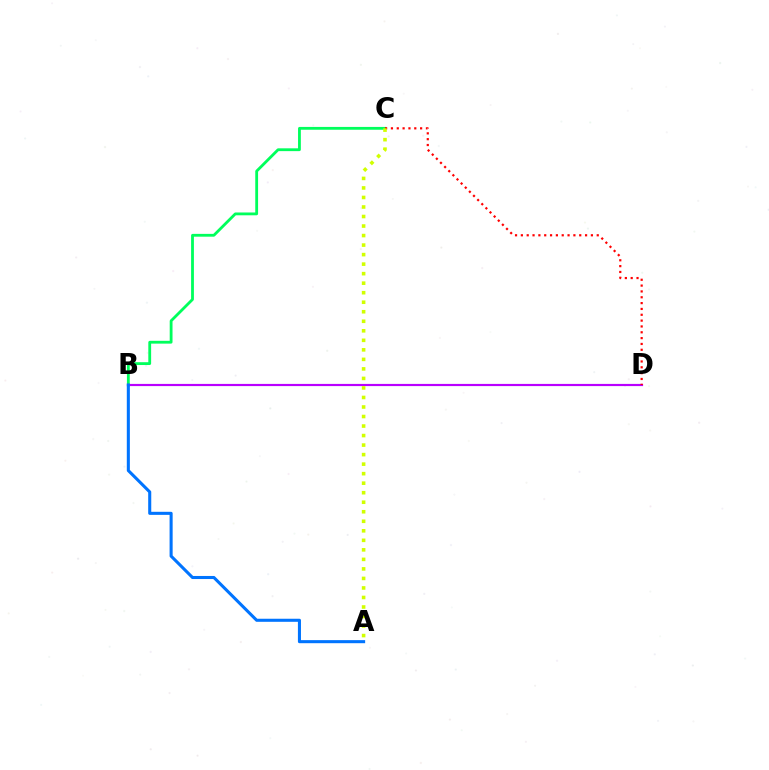{('B', 'C'): [{'color': '#00ff5c', 'line_style': 'solid', 'thickness': 2.03}], ('B', 'D'): [{'color': '#b900ff', 'line_style': 'solid', 'thickness': 1.57}], ('C', 'D'): [{'color': '#ff0000', 'line_style': 'dotted', 'thickness': 1.59}], ('A', 'C'): [{'color': '#d1ff00', 'line_style': 'dotted', 'thickness': 2.59}], ('A', 'B'): [{'color': '#0074ff', 'line_style': 'solid', 'thickness': 2.21}]}